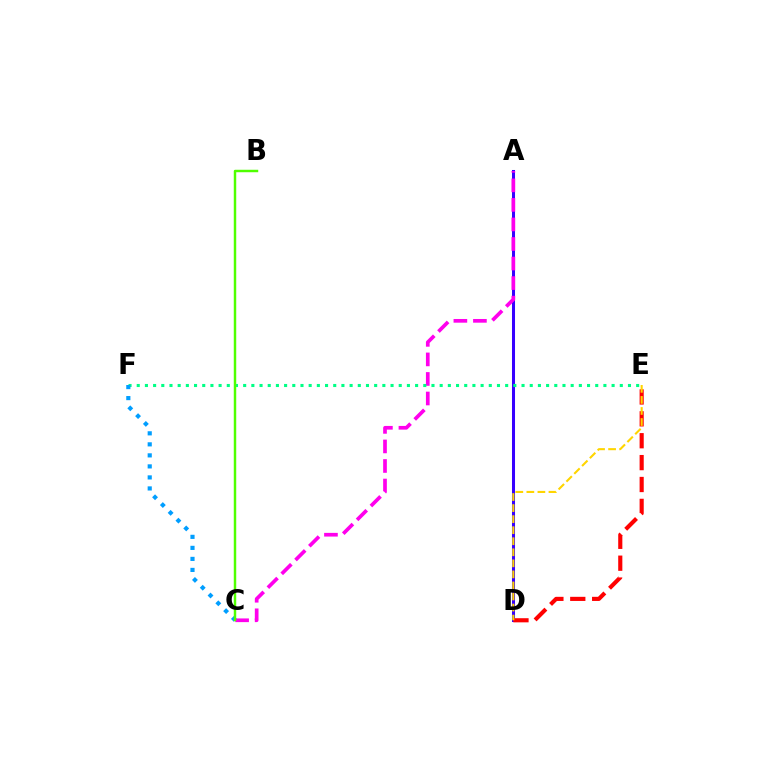{('A', 'D'): [{'color': '#3700ff', 'line_style': 'solid', 'thickness': 2.19}], ('A', 'C'): [{'color': '#ff00ed', 'line_style': 'dashed', 'thickness': 2.66}], ('E', 'F'): [{'color': '#00ff86', 'line_style': 'dotted', 'thickness': 2.22}], ('D', 'E'): [{'color': '#ff0000', 'line_style': 'dashed', 'thickness': 2.97}, {'color': '#ffd500', 'line_style': 'dashed', 'thickness': 1.5}], ('C', 'F'): [{'color': '#009eff', 'line_style': 'dotted', 'thickness': 2.99}], ('B', 'C'): [{'color': '#4fff00', 'line_style': 'solid', 'thickness': 1.77}]}